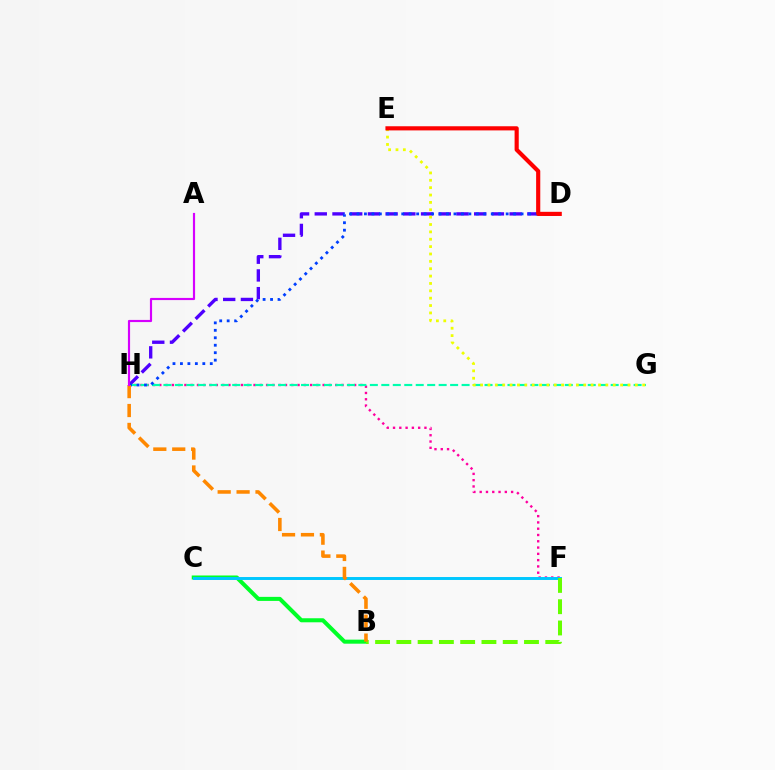{('D', 'H'): [{'color': '#4f00ff', 'line_style': 'dashed', 'thickness': 2.41}, {'color': '#003fff', 'line_style': 'dotted', 'thickness': 2.03}], ('B', 'C'): [{'color': '#00ff27', 'line_style': 'solid', 'thickness': 2.91}], ('F', 'H'): [{'color': '#ff00a0', 'line_style': 'dotted', 'thickness': 1.71}], ('C', 'F'): [{'color': '#00c7ff', 'line_style': 'solid', 'thickness': 2.12}], ('G', 'H'): [{'color': '#00ffaf', 'line_style': 'dashed', 'thickness': 1.56}], ('B', 'F'): [{'color': '#66ff00', 'line_style': 'dashed', 'thickness': 2.89}], ('E', 'G'): [{'color': '#eeff00', 'line_style': 'dotted', 'thickness': 2.0}], ('B', 'H'): [{'color': '#ff8800', 'line_style': 'dashed', 'thickness': 2.57}], ('A', 'H'): [{'color': '#d600ff', 'line_style': 'solid', 'thickness': 1.56}], ('D', 'E'): [{'color': '#ff0000', 'line_style': 'solid', 'thickness': 2.99}]}